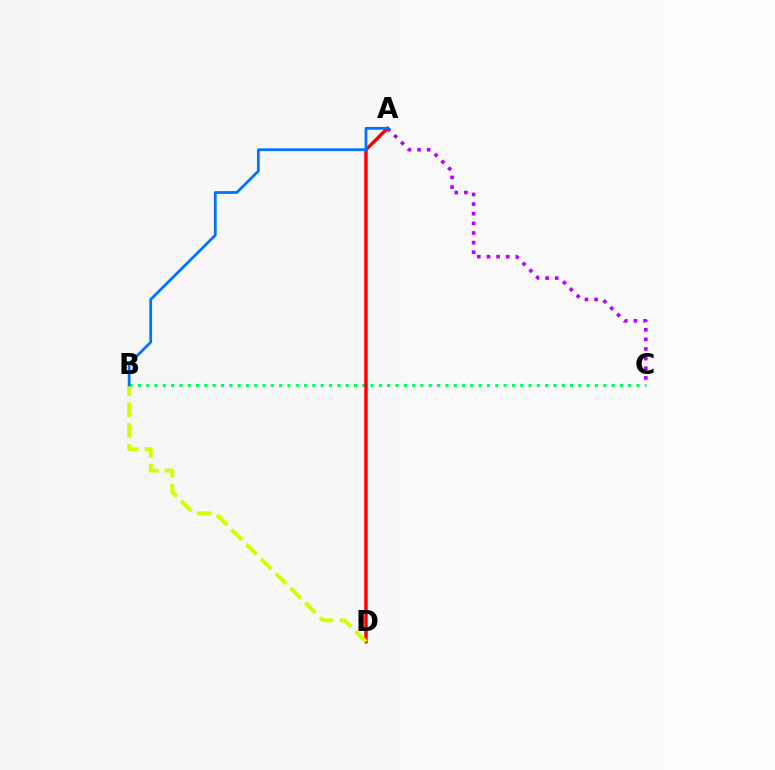{('B', 'C'): [{'color': '#00ff5c', 'line_style': 'dotted', 'thickness': 2.26}], ('A', 'D'): [{'color': '#ff0000', 'line_style': 'solid', 'thickness': 2.49}], ('B', 'D'): [{'color': '#d1ff00', 'line_style': 'dashed', 'thickness': 2.82}], ('A', 'C'): [{'color': '#b900ff', 'line_style': 'dotted', 'thickness': 2.62}], ('A', 'B'): [{'color': '#0074ff', 'line_style': 'solid', 'thickness': 2.0}]}